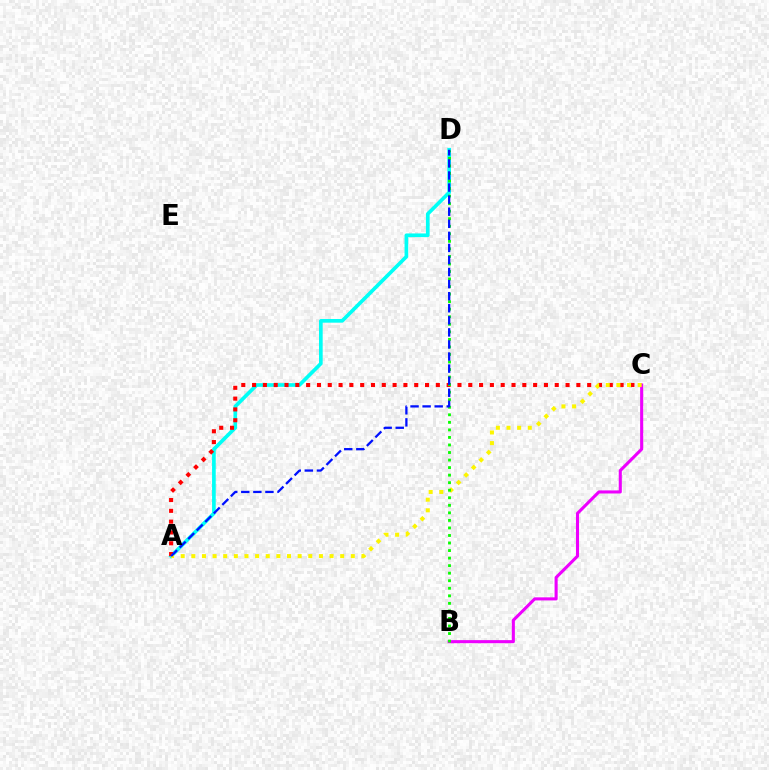{('A', 'D'): [{'color': '#00fff6', 'line_style': 'solid', 'thickness': 2.65}, {'color': '#0010ff', 'line_style': 'dashed', 'thickness': 1.64}], ('A', 'C'): [{'color': '#ff0000', 'line_style': 'dotted', 'thickness': 2.94}, {'color': '#fcf500', 'line_style': 'dotted', 'thickness': 2.89}], ('B', 'C'): [{'color': '#ee00ff', 'line_style': 'solid', 'thickness': 2.22}], ('B', 'D'): [{'color': '#08ff00', 'line_style': 'dotted', 'thickness': 2.05}]}